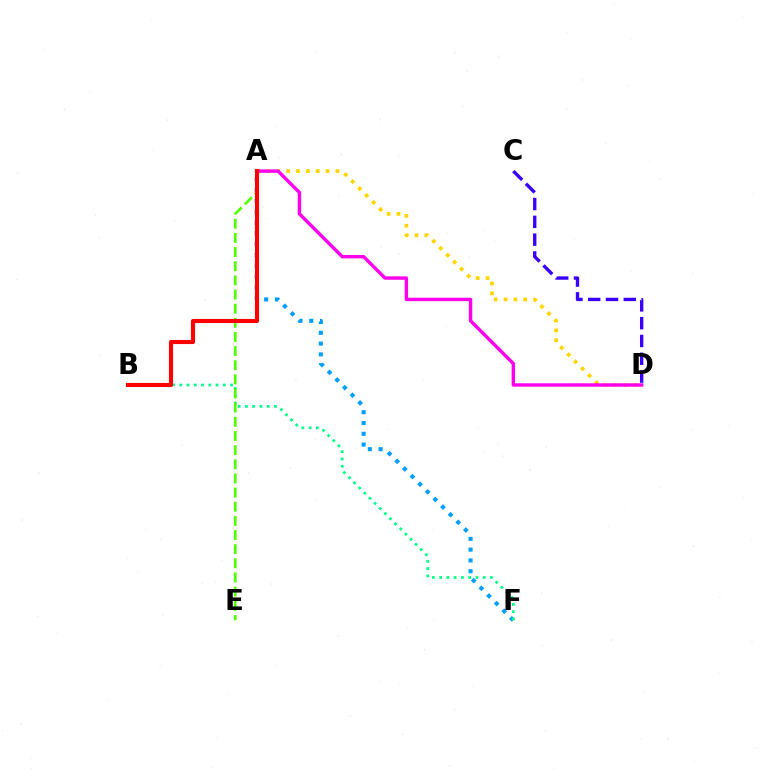{('A', 'F'): [{'color': '#009eff', 'line_style': 'dotted', 'thickness': 2.93}], ('A', 'D'): [{'color': '#ffd500', 'line_style': 'dotted', 'thickness': 2.68}, {'color': '#ff00ed', 'line_style': 'solid', 'thickness': 2.45}], ('B', 'F'): [{'color': '#00ff86', 'line_style': 'dotted', 'thickness': 1.97}], ('A', 'E'): [{'color': '#4fff00', 'line_style': 'dashed', 'thickness': 1.92}], ('A', 'B'): [{'color': '#ff0000', 'line_style': 'solid', 'thickness': 2.96}], ('C', 'D'): [{'color': '#3700ff', 'line_style': 'dashed', 'thickness': 2.42}]}